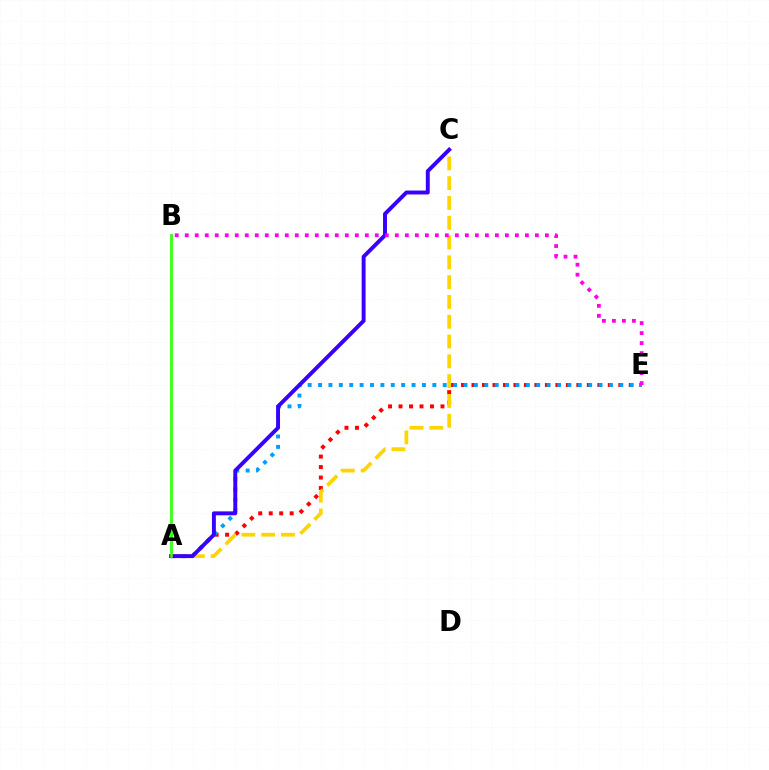{('A', 'E'): [{'color': '#ff0000', 'line_style': 'dotted', 'thickness': 2.85}, {'color': '#009eff', 'line_style': 'dotted', 'thickness': 2.82}], ('A', 'C'): [{'color': '#ffd500', 'line_style': 'dashed', 'thickness': 2.69}, {'color': '#3700ff', 'line_style': 'solid', 'thickness': 2.82}], ('A', 'B'): [{'color': '#00ff86', 'line_style': 'solid', 'thickness': 1.93}, {'color': '#4fff00', 'line_style': 'solid', 'thickness': 1.82}], ('B', 'E'): [{'color': '#ff00ed', 'line_style': 'dotted', 'thickness': 2.72}]}